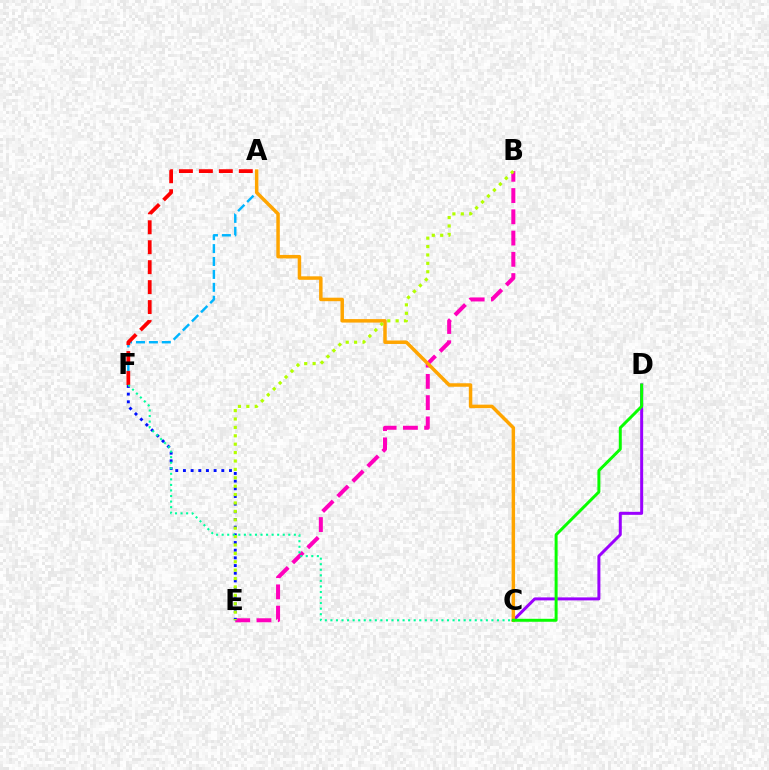{('B', 'E'): [{'color': '#ff00bd', 'line_style': 'dashed', 'thickness': 2.89}, {'color': '#b3ff00', 'line_style': 'dotted', 'thickness': 2.28}], ('C', 'D'): [{'color': '#9b00ff', 'line_style': 'solid', 'thickness': 2.15}, {'color': '#08ff00', 'line_style': 'solid', 'thickness': 2.14}], ('A', 'F'): [{'color': '#00b5ff', 'line_style': 'dashed', 'thickness': 1.75}, {'color': '#ff0000', 'line_style': 'dashed', 'thickness': 2.71}], ('E', 'F'): [{'color': '#0010ff', 'line_style': 'dotted', 'thickness': 2.09}], ('A', 'C'): [{'color': '#ffa500', 'line_style': 'solid', 'thickness': 2.51}], ('C', 'F'): [{'color': '#00ff9d', 'line_style': 'dotted', 'thickness': 1.51}]}